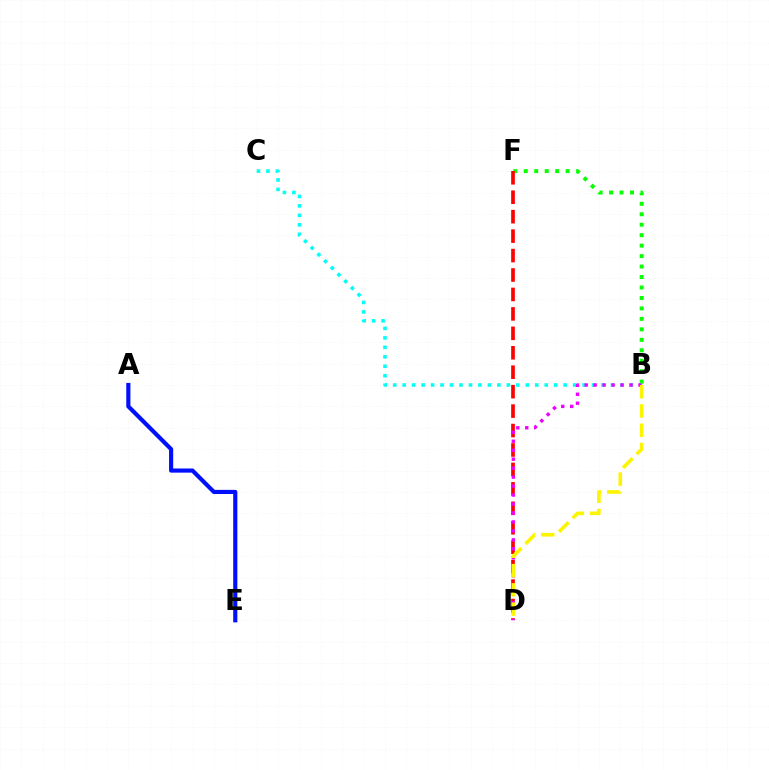{('B', 'F'): [{'color': '#08ff00', 'line_style': 'dotted', 'thickness': 2.84}], ('B', 'C'): [{'color': '#00fff6', 'line_style': 'dotted', 'thickness': 2.57}], ('D', 'F'): [{'color': '#ff0000', 'line_style': 'dashed', 'thickness': 2.64}], ('B', 'D'): [{'color': '#ee00ff', 'line_style': 'dotted', 'thickness': 2.44}, {'color': '#fcf500', 'line_style': 'dashed', 'thickness': 2.62}], ('A', 'E'): [{'color': '#0010ff', 'line_style': 'solid', 'thickness': 2.99}]}